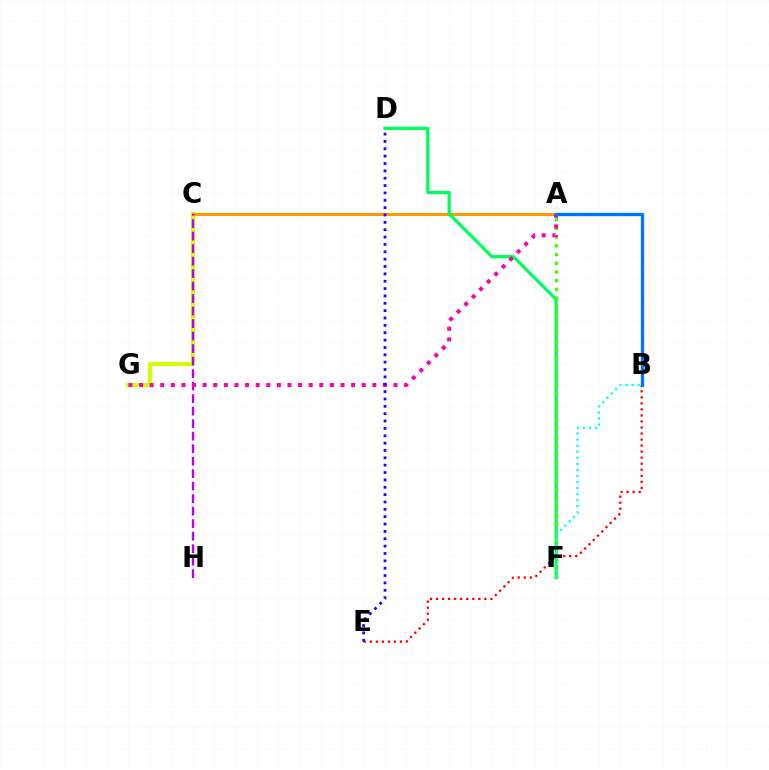{('C', 'G'): [{'color': '#d1ff00', 'line_style': 'solid', 'thickness': 2.88}], ('A', 'C'): [{'color': '#ff9400', 'line_style': 'solid', 'thickness': 2.09}], ('D', 'F'): [{'color': '#00ff5c', 'line_style': 'solid', 'thickness': 2.35}], ('A', 'F'): [{'color': '#3dff00', 'line_style': 'dotted', 'thickness': 2.37}], ('B', 'E'): [{'color': '#ff0000', 'line_style': 'dotted', 'thickness': 1.64}], ('C', 'H'): [{'color': '#b900ff', 'line_style': 'dashed', 'thickness': 1.7}], ('A', 'G'): [{'color': '#ff00ac', 'line_style': 'dotted', 'thickness': 2.88}], ('D', 'E'): [{'color': '#2500ff', 'line_style': 'dotted', 'thickness': 2.0}], ('B', 'F'): [{'color': '#00fff6', 'line_style': 'dotted', 'thickness': 1.65}], ('A', 'B'): [{'color': '#0074ff', 'line_style': 'solid', 'thickness': 2.39}]}